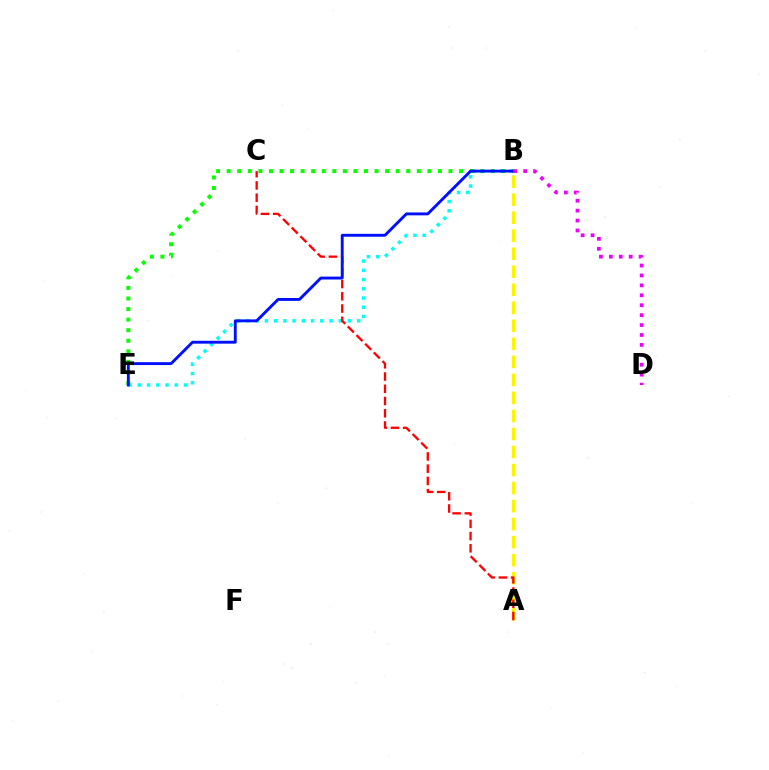{('A', 'B'): [{'color': '#fcf500', 'line_style': 'dashed', 'thickness': 2.45}], ('B', 'E'): [{'color': '#00fff6', 'line_style': 'dotted', 'thickness': 2.51}, {'color': '#08ff00', 'line_style': 'dotted', 'thickness': 2.87}, {'color': '#0010ff', 'line_style': 'solid', 'thickness': 2.08}], ('A', 'C'): [{'color': '#ff0000', 'line_style': 'dashed', 'thickness': 1.66}], ('B', 'D'): [{'color': '#ee00ff', 'line_style': 'dotted', 'thickness': 2.7}]}